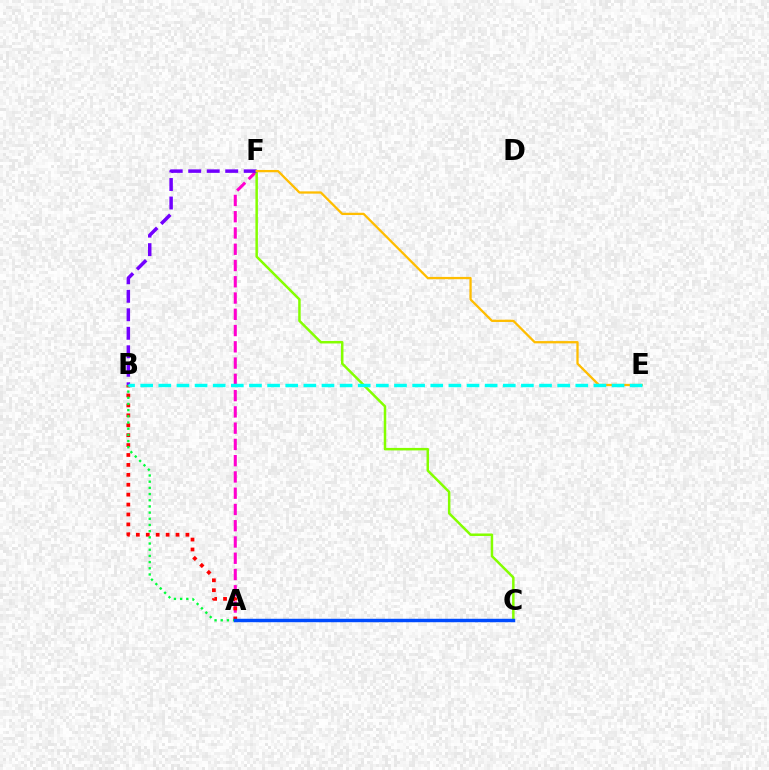{('A', 'F'): [{'color': '#ff00cf', 'line_style': 'dashed', 'thickness': 2.21}], ('C', 'F'): [{'color': '#84ff00', 'line_style': 'solid', 'thickness': 1.8}], ('B', 'F'): [{'color': '#7200ff', 'line_style': 'dashed', 'thickness': 2.51}], ('A', 'B'): [{'color': '#ff0000', 'line_style': 'dotted', 'thickness': 2.69}, {'color': '#00ff39', 'line_style': 'dotted', 'thickness': 1.68}], ('E', 'F'): [{'color': '#ffbd00', 'line_style': 'solid', 'thickness': 1.64}], ('A', 'C'): [{'color': '#004bff', 'line_style': 'solid', 'thickness': 2.48}], ('B', 'E'): [{'color': '#00fff6', 'line_style': 'dashed', 'thickness': 2.46}]}